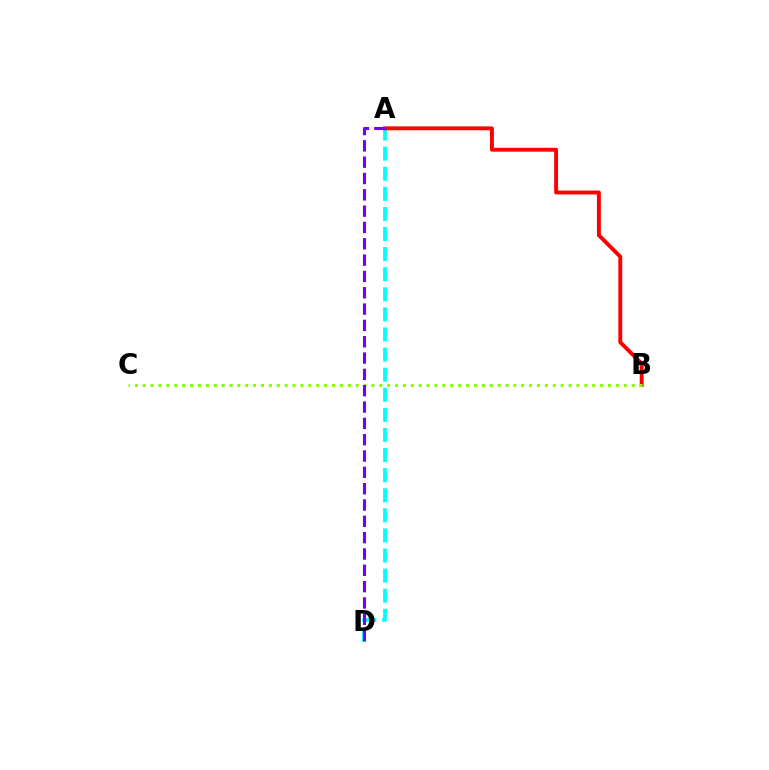{('A', 'D'): [{'color': '#00fff6', 'line_style': 'dashed', 'thickness': 2.73}, {'color': '#7200ff', 'line_style': 'dashed', 'thickness': 2.22}], ('A', 'B'): [{'color': '#ff0000', 'line_style': 'solid', 'thickness': 2.8}], ('B', 'C'): [{'color': '#84ff00', 'line_style': 'dotted', 'thickness': 2.14}]}